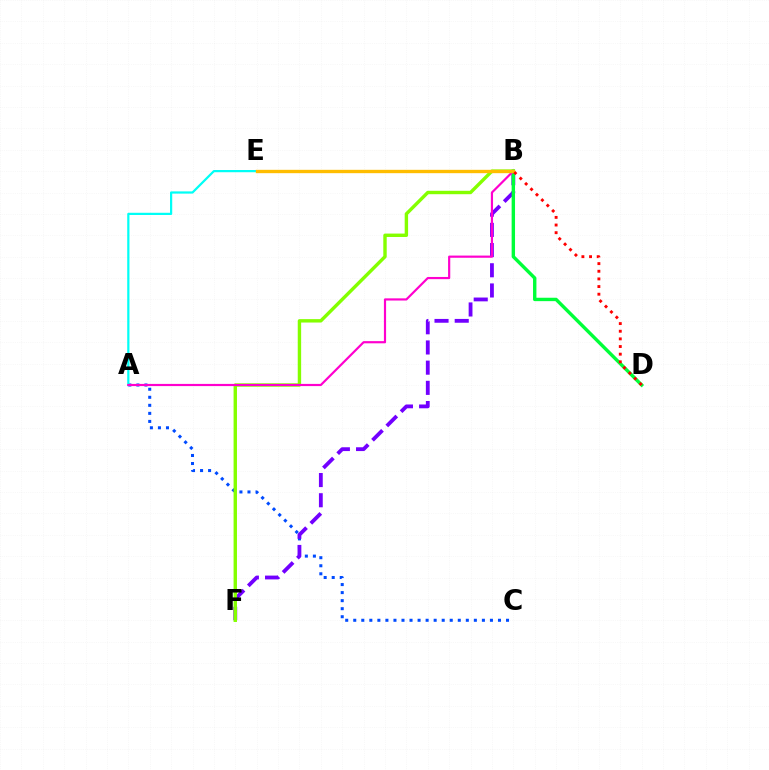{('A', 'C'): [{'color': '#004bff', 'line_style': 'dotted', 'thickness': 2.18}], ('B', 'F'): [{'color': '#7200ff', 'line_style': 'dashed', 'thickness': 2.74}, {'color': '#84ff00', 'line_style': 'solid', 'thickness': 2.45}], ('A', 'E'): [{'color': '#00fff6', 'line_style': 'solid', 'thickness': 1.6}], ('B', 'D'): [{'color': '#00ff39', 'line_style': 'solid', 'thickness': 2.45}, {'color': '#ff0000', 'line_style': 'dotted', 'thickness': 2.08}], ('A', 'B'): [{'color': '#ff00cf', 'line_style': 'solid', 'thickness': 1.57}], ('B', 'E'): [{'color': '#ffbd00', 'line_style': 'solid', 'thickness': 2.42}]}